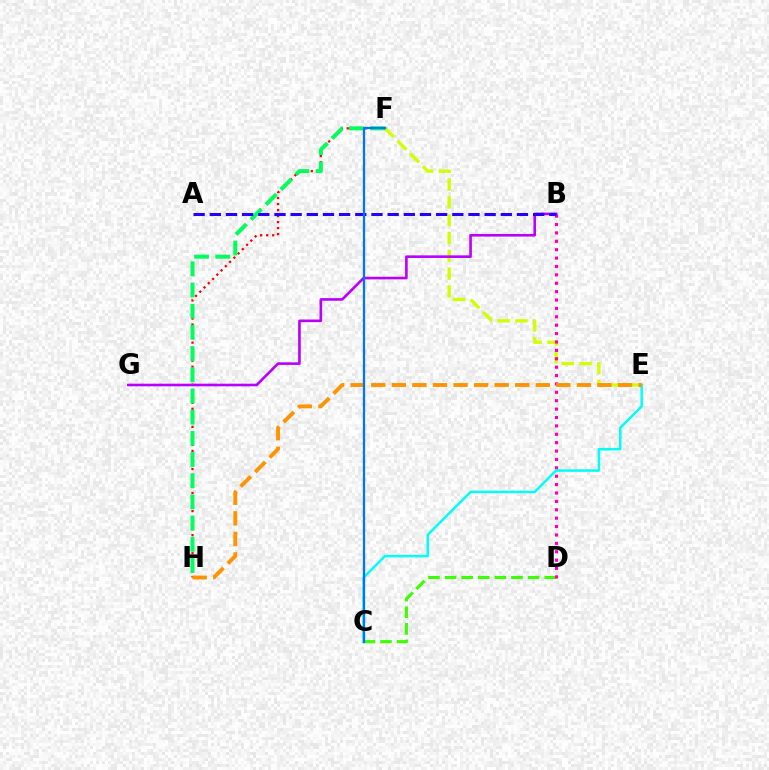{('C', 'D'): [{'color': '#3dff00', 'line_style': 'dashed', 'thickness': 2.26}], ('E', 'F'): [{'color': '#d1ff00', 'line_style': 'dashed', 'thickness': 2.42}], ('B', 'D'): [{'color': '#ff00ac', 'line_style': 'dotted', 'thickness': 2.28}], ('F', 'H'): [{'color': '#ff0000', 'line_style': 'dotted', 'thickness': 1.63}, {'color': '#00ff5c', 'line_style': 'dashed', 'thickness': 2.88}], ('C', 'E'): [{'color': '#00fff6', 'line_style': 'solid', 'thickness': 1.81}], ('B', 'G'): [{'color': '#b900ff', 'line_style': 'solid', 'thickness': 1.89}], ('A', 'B'): [{'color': '#2500ff', 'line_style': 'dashed', 'thickness': 2.2}], ('E', 'H'): [{'color': '#ff9400', 'line_style': 'dashed', 'thickness': 2.79}], ('C', 'F'): [{'color': '#0074ff', 'line_style': 'solid', 'thickness': 1.64}]}